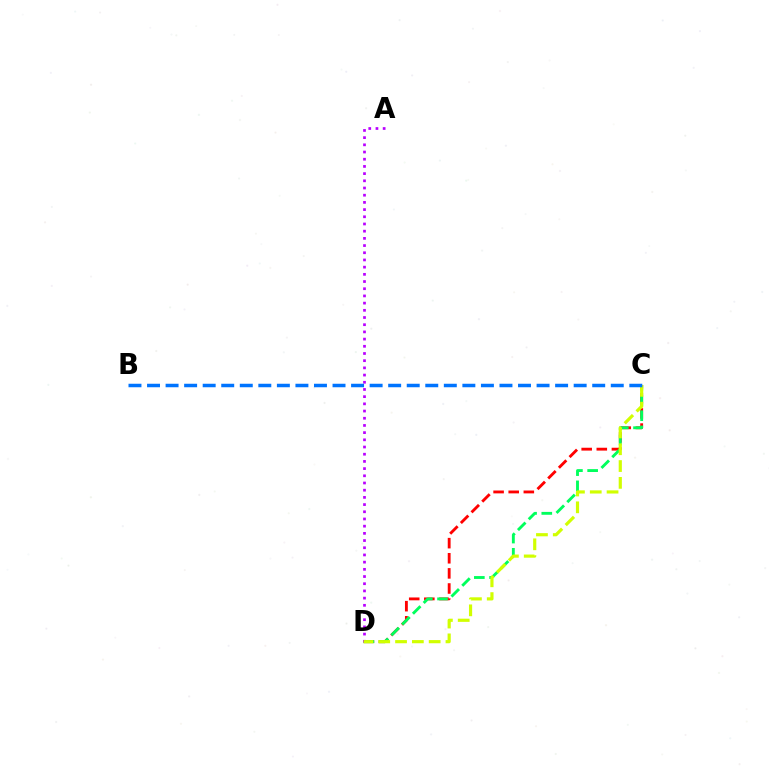{('C', 'D'): [{'color': '#ff0000', 'line_style': 'dashed', 'thickness': 2.05}, {'color': '#00ff5c', 'line_style': 'dashed', 'thickness': 2.07}, {'color': '#d1ff00', 'line_style': 'dashed', 'thickness': 2.28}], ('A', 'D'): [{'color': '#b900ff', 'line_style': 'dotted', 'thickness': 1.95}], ('B', 'C'): [{'color': '#0074ff', 'line_style': 'dashed', 'thickness': 2.52}]}